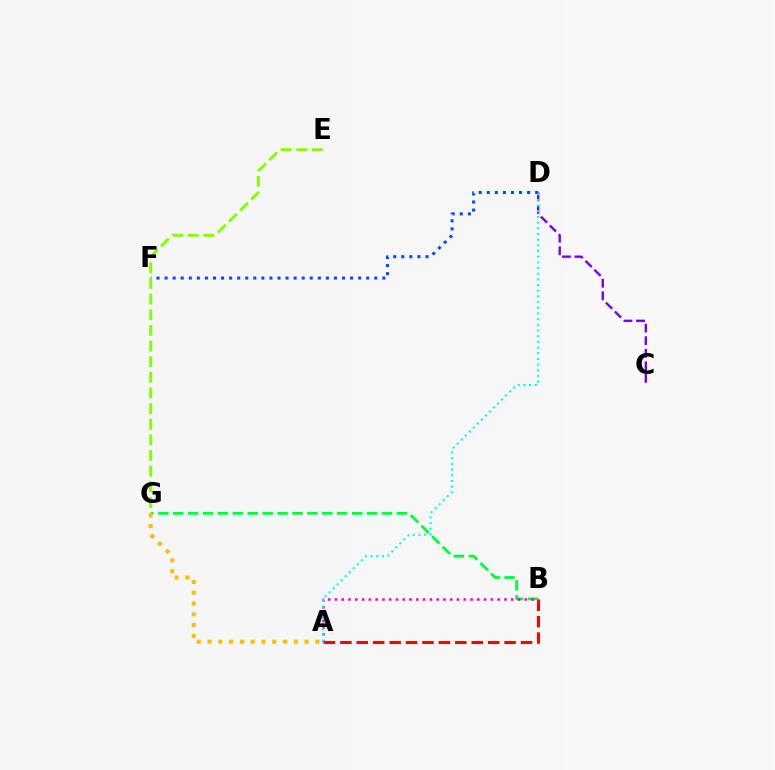{('A', 'B'): [{'color': '#ff0000', 'line_style': 'dashed', 'thickness': 2.23}, {'color': '#ff00cf', 'line_style': 'dotted', 'thickness': 1.84}], ('D', 'F'): [{'color': '#004bff', 'line_style': 'dotted', 'thickness': 2.19}], ('B', 'G'): [{'color': '#00ff39', 'line_style': 'dashed', 'thickness': 2.03}], ('E', 'G'): [{'color': '#84ff00', 'line_style': 'dashed', 'thickness': 2.12}], ('A', 'G'): [{'color': '#ffbd00', 'line_style': 'dotted', 'thickness': 2.93}], ('C', 'D'): [{'color': '#7200ff', 'line_style': 'dashed', 'thickness': 1.71}], ('A', 'D'): [{'color': '#00fff6', 'line_style': 'dotted', 'thickness': 1.54}]}